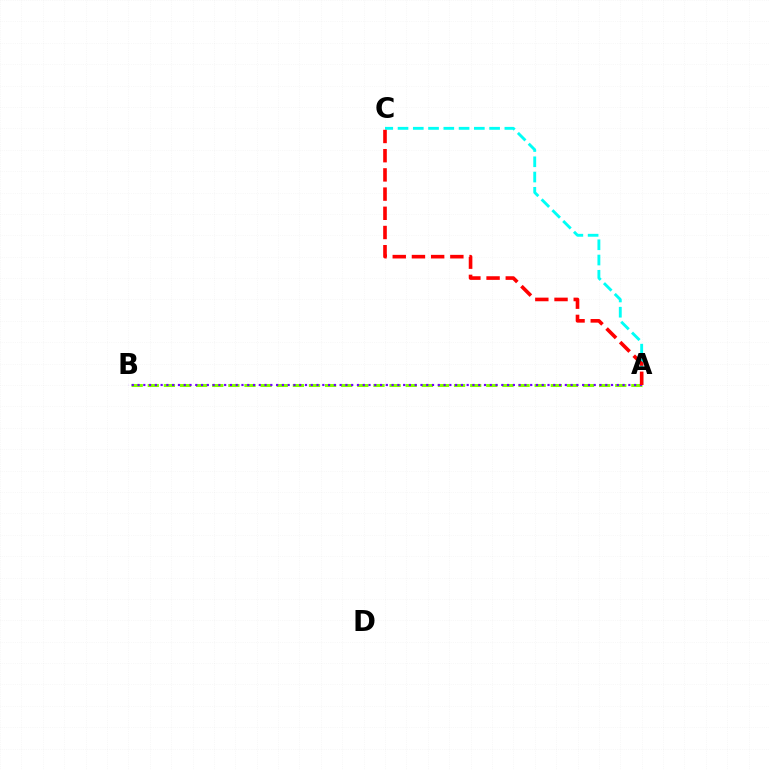{('A', 'B'): [{'color': '#84ff00', 'line_style': 'dashed', 'thickness': 2.19}, {'color': '#7200ff', 'line_style': 'dotted', 'thickness': 1.57}], ('A', 'C'): [{'color': '#00fff6', 'line_style': 'dashed', 'thickness': 2.07}, {'color': '#ff0000', 'line_style': 'dashed', 'thickness': 2.61}]}